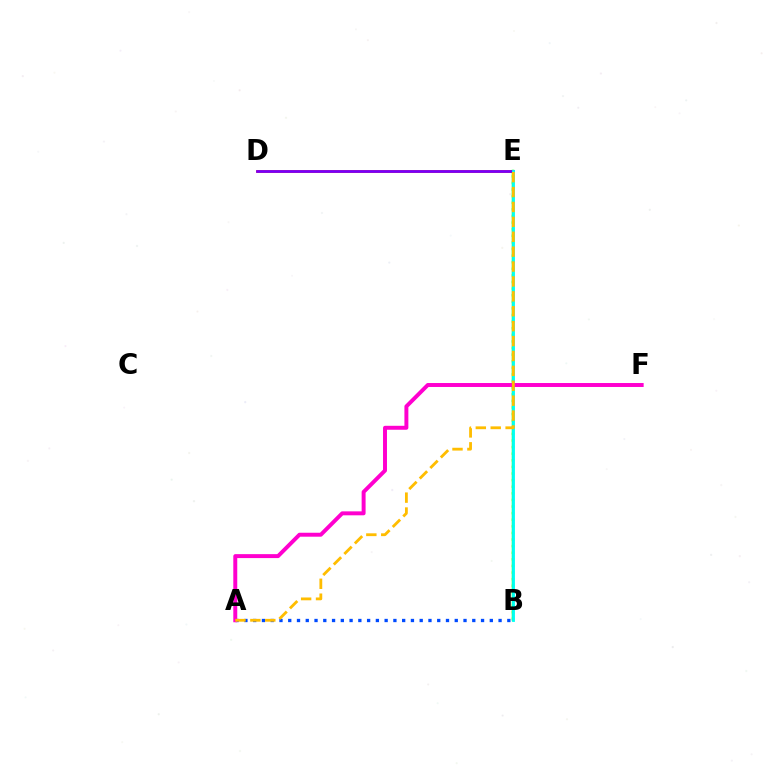{('D', 'E'): [{'color': '#ff0000', 'line_style': 'solid', 'thickness': 1.85}, {'color': '#7200ff', 'line_style': 'solid', 'thickness': 1.89}], ('B', 'E'): [{'color': '#84ff00', 'line_style': 'dotted', 'thickness': 1.79}, {'color': '#00ff39', 'line_style': 'solid', 'thickness': 1.79}, {'color': '#00fff6', 'line_style': 'solid', 'thickness': 2.01}], ('A', 'B'): [{'color': '#004bff', 'line_style': 'dotted', 'thickness': 2.38}], ('A', 'F'): [{'color': '#ff00cf', 'line_style': 'solid', 'thickness': 2.84}], ('A', 'E'): [{'color': '#ffbd00', 'line_style': 'dashed', 'thickness': 2.02}]}